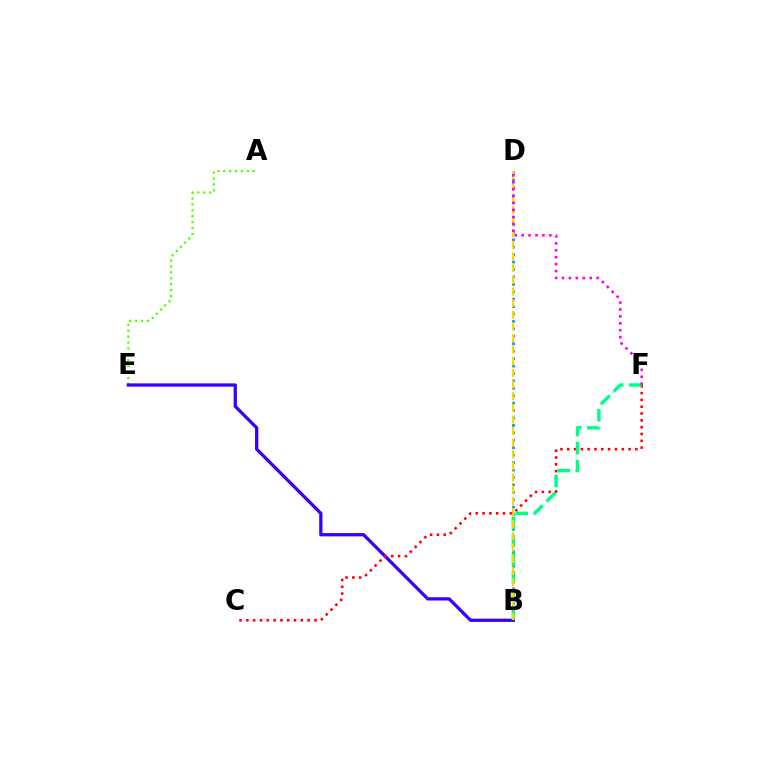{('A', 'E'): [{'color': '#4fff00', 'line_style': 'dotted', 'thickness': 1.61}], ('B', 'D'): [{'color': '#009eff', 'line_style': 'dotted', 'thickness': 2.02}, {'color': '#ffd500', 'line_style': 'dashed', 'thickness': 1.58}], ('B', 'E'): [{'color': '#3700ff', 'line_style': 'solid', 'thickness': 2.35}], ('C', 'F'): [{'color': '#ff0000', 'line_style': 'dotted', 'thickness': 1.85}], ('B', 'F'): [{'color': '#00ff86', 'line_style': 'dashed', 'thickness': 2.46}], ('D', 'F'): [{'color': '#ff00ed', 'line_style': 'dotted', 'thickness': 1.88}]}